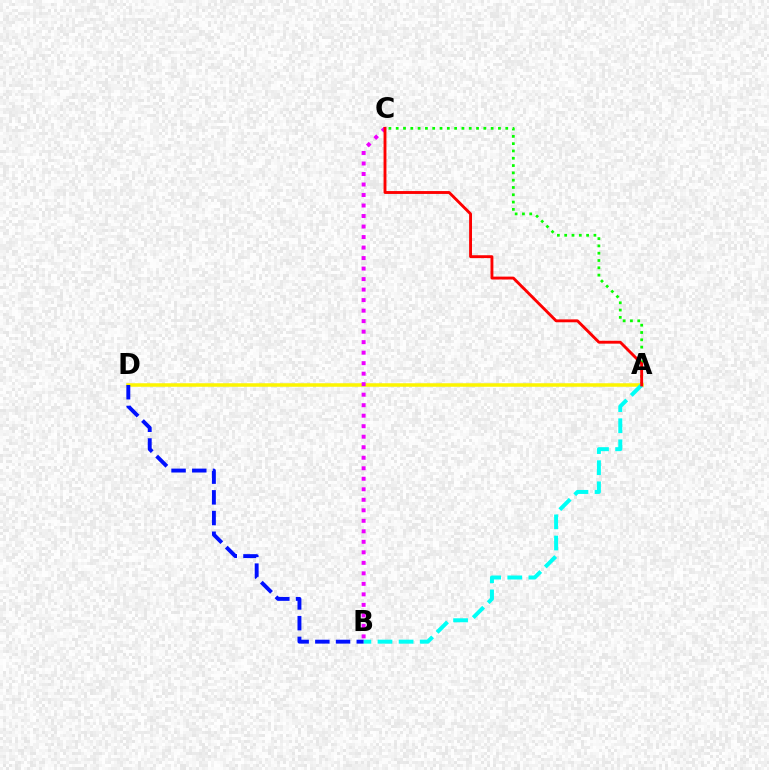{('A', 'C'): [{'color': '#08ff00', 'line_style': 'dotted', 'thickness': 1.98}, {'color': '#ff0000', 'line_style': 'solid', 'thickness': 2.07}], ('A', 'D'): [{'color': '#fcf500', 'line_style': 'solid', 'thickness': 2.53}], ('A', 'B'): [{'color': '#00fff6', 'line_style': 'dashed', 'thickness': 2.87}], ('B', 'C'): [{'color': '#ee00ff', 'line_style': 'dotted', 'thickness': 2.86}], ('B', 'D'): [{'color': '#0010ff', 'line_style': 'dashed', 'thickness': 2.81}]}